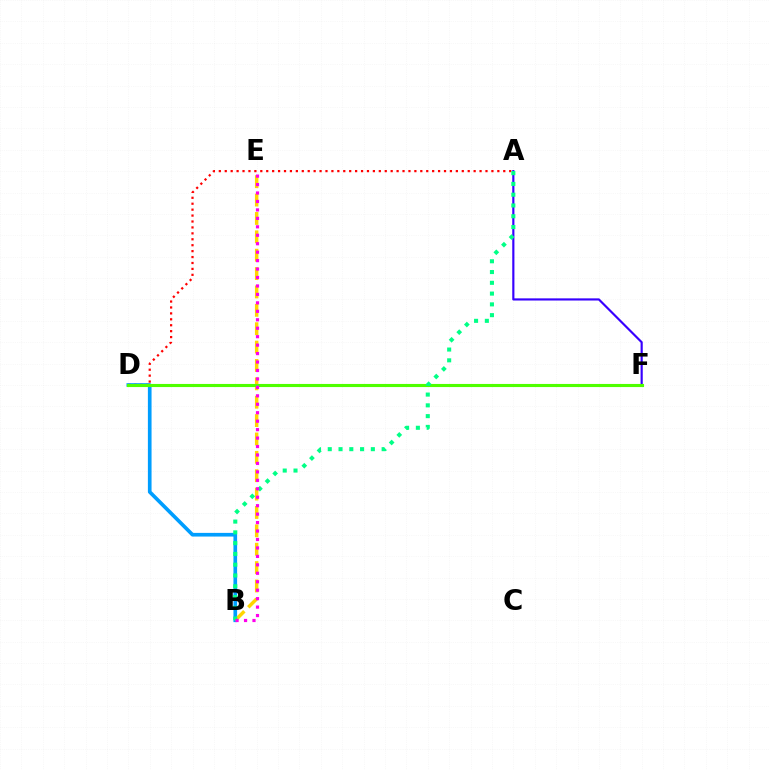{('B', 'D'): [{'color': '#009eff', 'line_style': 'solid', 'thickness': 2.64}], ('A', 'F'): [{'color': '#3700ff', 'line_style': 'solid', 'thickness': 1.55}], ('A', 'D'): [{'color': '#ff0000', 'line_style': 'dotted', 'thickness': 1.61}], ('B', 'E'): [{'color': '#ffd500', 'line_style': 'dashed', 'thickness': 2.5}, {'color': '#ff00ed', 'line_style': 'dotted', 'thickness': 2.3}], ('D', 'F'): [{'color': '#4fff00', 'line_style': 'solid', 'thickness': 2.24}], ('A', 'B'): [{'color': '#00ff86', 'line_style': 'dotted', 'thickness': 2.93}]}